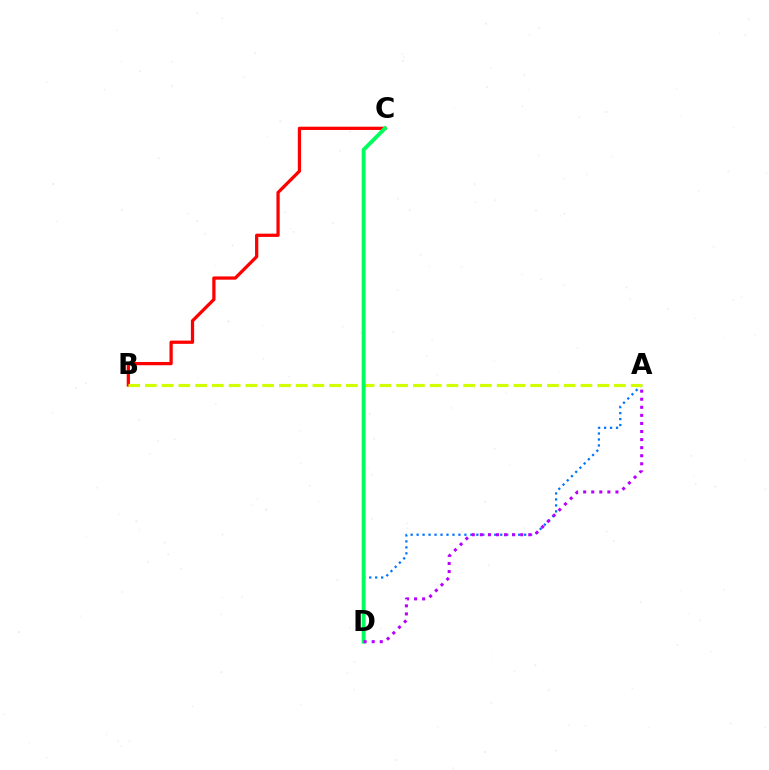{('B', 'C'): [{'color': '#ff0000', 'line_style': 'solid', 'thickness': 2.34}], ('A', 'D'): [{'color': '#0074ff', 'line_style': 'dotted', 'thickness': 1.62}, {'color': '#b900ff', 'line_style': 'dotted', 'thickness': 2.19}], ('A', 'B'): [{'color': '#d1ff00', 'line_style': 'dashed', 'thickness': 2.28}], ('C', 'D'): [{'color': '#00ff5c', 'line_style': 'solid', 'thickness': 2.78}]}